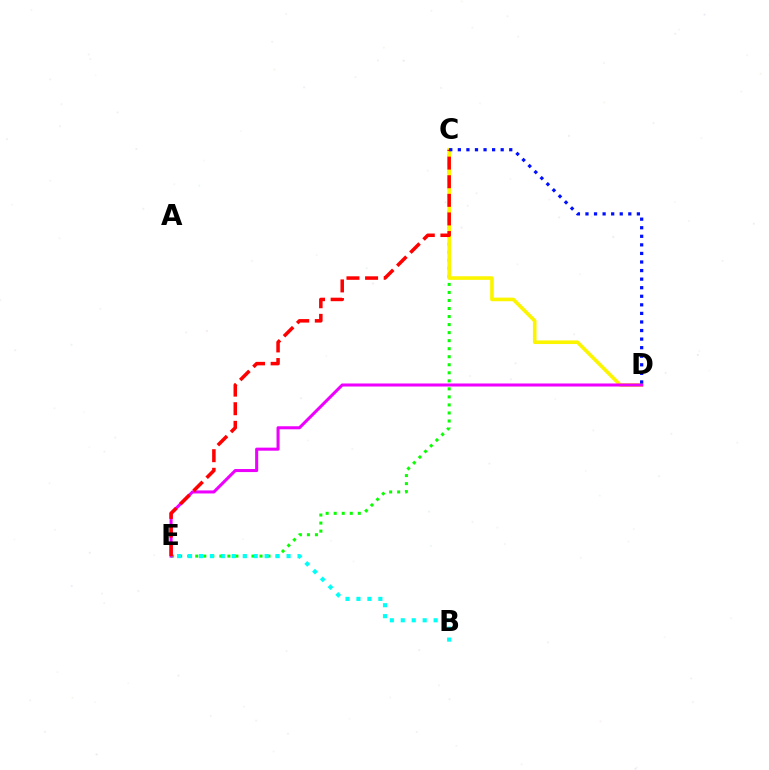{('C', 'E'): [{'color': '#08ff00', 'line_style': 'dotted', 'thickness': 2.18}, {'color': '#ff0000', 'line_style': 'dashed', 'thickness': 2.53}], ('C', 'D'): [{'color': '#fcf500', 'line_style': 'solid', 'thickness': 2.61}, {'color': '#0010ff', 'line_style': 'dotted', 'thickness': 2.33}], ('D', 'E'): [{'color': '#ee00ff', 'line_style': 'solid', 'thickness': 2.19}], ('B', 'E'): [{'color': '#00fff6', 'line_style': 'dotted', 'thickness': 2.98}]}